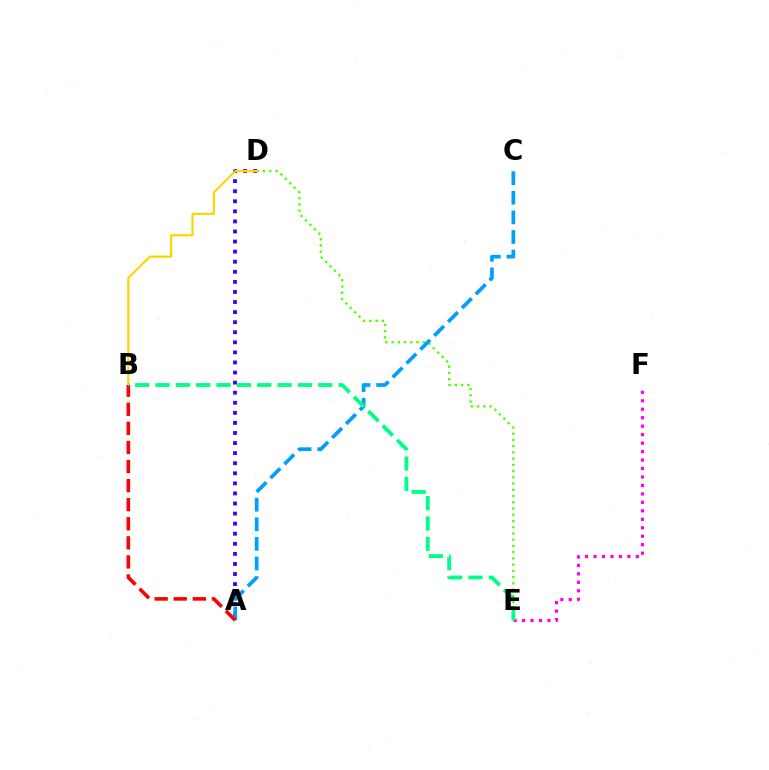{('E', 'F'): [{'color': '#ff00ed', 'line_style': 'dotted', 'thickness': 2.3}], ('A', 'D'): [{'color': '#3700ff', 'line_style': 'dotted', 'thickness': 2.74}], ('D', 'E'): [{'color': '#4fff00', 'line_style': 'dotted', 'thickness': 1.69}], ('A', 'C'): [{'color': '#009eff', 'line_style': 'dashed', 'thickness': 2.66}], ('B', 'D'): [{'color': '#ffd500', 'line_style': 'solid', 'thickness': 1.58}], ('A', 'B'): [{'color': '#ff0000', 'line_style': 'dashed', 'thickness': 2.59}], ('B', 'E'): [{'color': '#00ff86', 'line_style': 'dashed', 'thickness': 2.76}]}